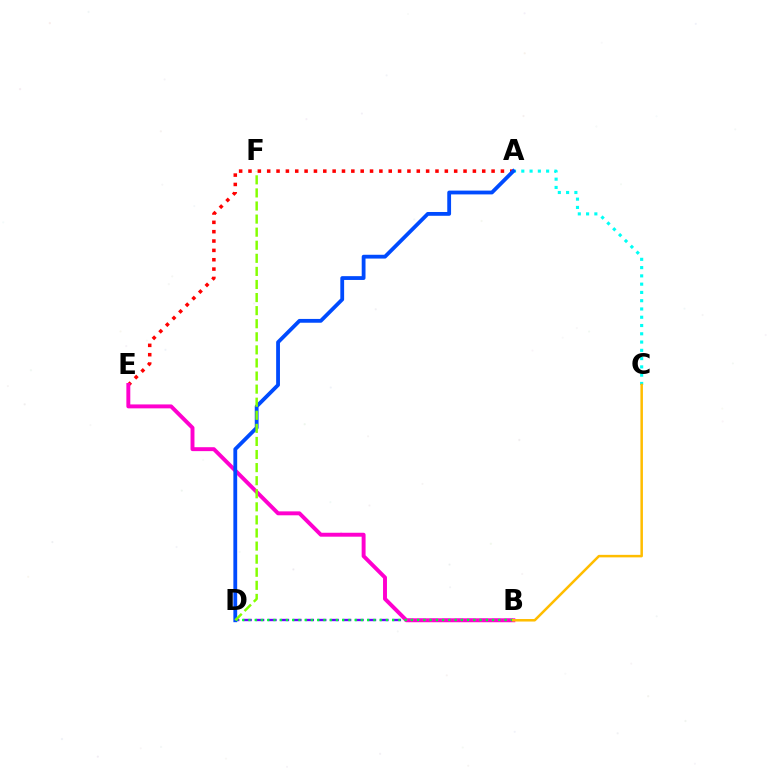{('A', 'E'): [{'color': '#ff0000', 'line_style': 'dotted', 'thickness': 2.54}], ('B', 'D'): [{'color': '#7200ff', 'line_style': 'dashed', 'thickness': 1.69}, {'color': '#00ff39', 'line_style': 'dotted', 'thickness': 1.7}], ('A', 'C'): [{'color': '#00fff6', 'line_style': 'dotted', 'thickness': 2.25}], ('B', 'E'): [{'color': '#ff00cf', 'line_style': 'solid', 'thickness': 2.83}], ('A', 'D'): [{'color': '#004bff', 'line_style': 'solid', 'thickness': 2.74}], ('D', 'F'): [{'color': '#84ff00', 'line_style': 'dashed', 'thickness': 1.78}], ('B', 'C'): [{'color': '#ffbd00', 'line_style': 'solid', 'thickness': 1.81}]}